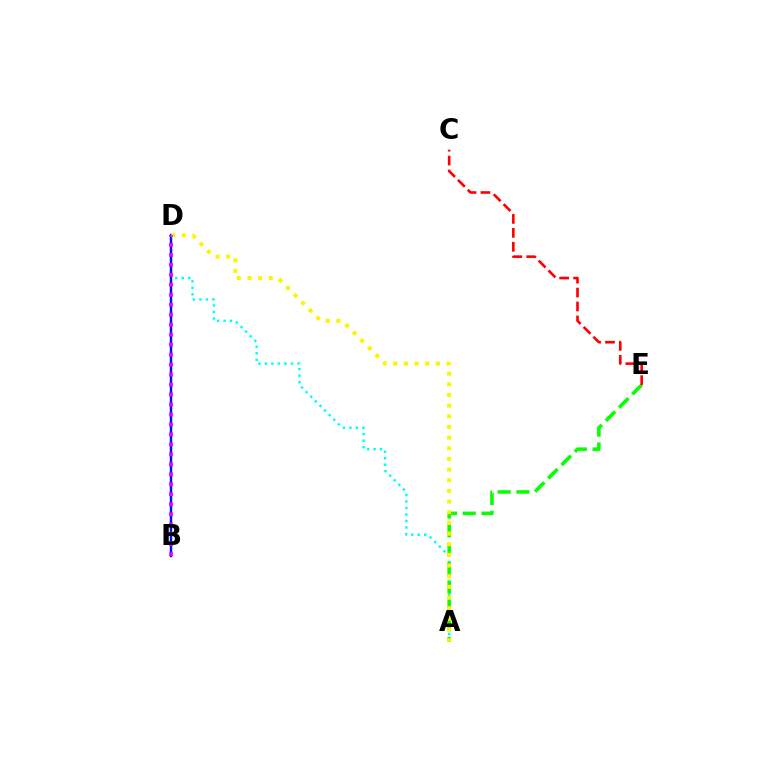{('A', 'D'): [{'color': '#00fff6', 'line_style': 'dotted', 'thickness': 1.77}, {'color': '#fcf500', 'line_style': 'dotted', 'thickness': 2.9}], ('A', 'E'): [{'color': '#08ff00', 'line_style': 'dashed', 'thickness': 2.55}], ('B', 'D'): [{'color': '#0010ff', 'line_style': 'solid', 'thickness': 1.76}, {'color': '#ee00ff', 'line_style': 'dotted', 'thickness': 2.71}], ('C', 'E'): [{'color': '#ff0000', 'line_style': 'dashed', 'thickness': 1.89}]}